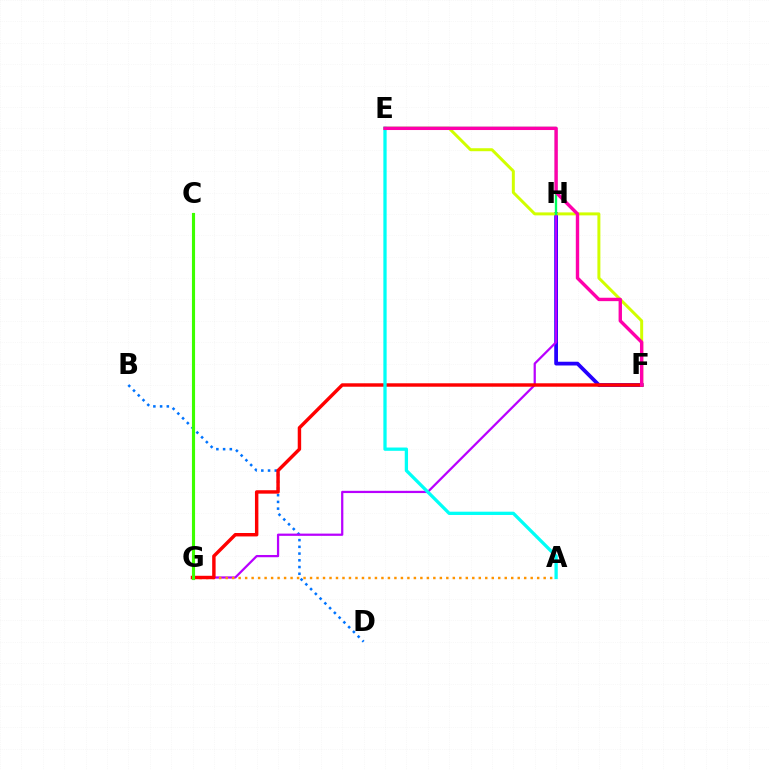{('F', 'H'): [{'color': '#2500ff', 'line_style': 'solid', 'thickness': 2.7}], ('B', 'D'): [{'color': '#0074ff', 'line_style': 'dotted', 'thickness': 1.83}], ('E', 'F'): [{'color': '#d1ff00', 'line_style': 'solid', 'thickness': 2.14}, {'color': '#ff00ac', 'line_style': 'solid', 'thickness': 2.44}], ('G', 'H'): [{'color': '#b900ff', 'line_style': 'solid', 'thickness': 1.62}], ('A', 'G'): [{'color': '#ff9400', 'line_style': 'dotted', 'thickness': 1.76}], ('F', 'G'): [{'color': '#ff0000', 'line_style': 'solid', 'thickness': 2.47}], ('E', 'H'): [{'color': '#00ff5c', 'line_style': 'solid', 'thickness': 1.68}], ('A', 'E'): [{'color': '#00fff6', 'line_style': 'solid', 'thickness': 2.37}], ('C', 'G'): [{'color': '#3dff00', 'line_style': 'solid', 'thickness': 2.25}]}